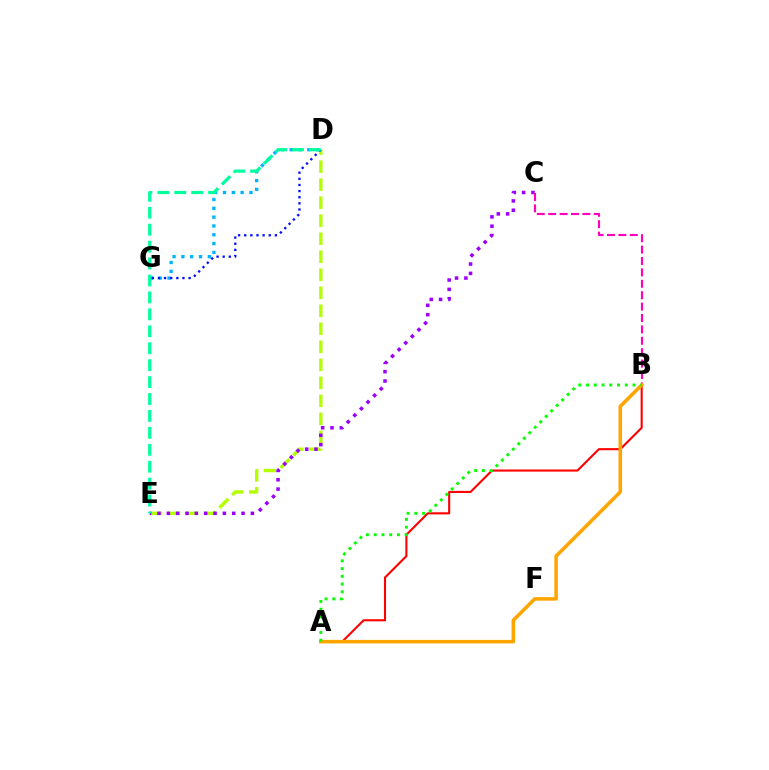{('A', 'B'): [{'color': '#ff0000', 'line_style': 'solid', 'thickness': 1.51}, {'color': '#ffa500', 'line_style': 'solid', 'thickness': 2.55}, {'color': '#08ff00', 'line_style': 'dotted', 'thickness': 2.11}], ('D', 'E'): [{'color': '#b3ff00', 'line_style': 'dashed', 'thickness': 2.45}, {'color': '#00ff9d', 'line_style': 'dashed', 'thickness': 2.3}], ('C', 'E'): [{'color': '#9b00ff', 'line_style': 'dotted', 'thickness': 2.54}], ('B', 'C'): [{'color': '#ff00bd', 'line_style': 'dashed', 'thickness': 1.55}], ('D', 'G'): [{'color': '#00b5ff', 'line_style': 'dotted', 'thickness': 2.4}, {'color': '#0010ff', 'line_style': 'dotted', 'thickness': 1.67}]}